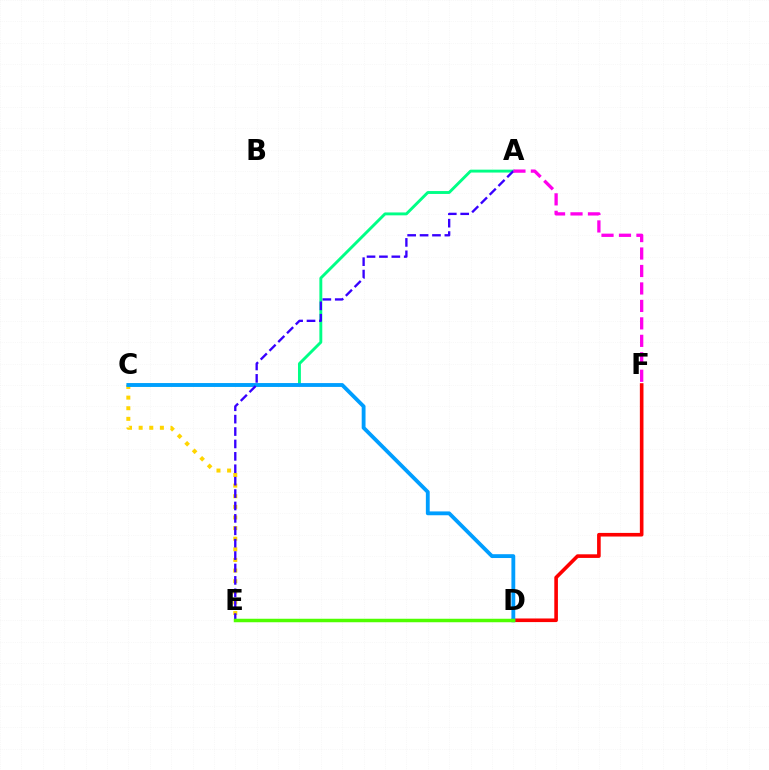{('D', 'F'): [{'color': '#ff0000', 'line_style': 'solid', 'thickness': 2.6}], ('C', 'E'): [{'color': '#ffd500', 'line_style': 'dotted', 'thickness': 2.88}], ('A', 'C'): [{'color': '#00ff86', 'line_style': 'solid', 'thickness': 2.09}], ('C', 'D'): [{'color': '#009eff', 'line_style': 'solid', 'thickness': 2.76}], ('A', 'E'): [{'color': '#3700ff', 'line_style': 'dashed', 'thickness': 1.69}], ('A', 'F'): [{'color': '#ff00ed', 'line_style': 'dashed', 'thickness': 2.37}], ('D', 'E'): [{'color': '#4fff00', 'line_style': 'solid', 'thickness': 2.51}]}